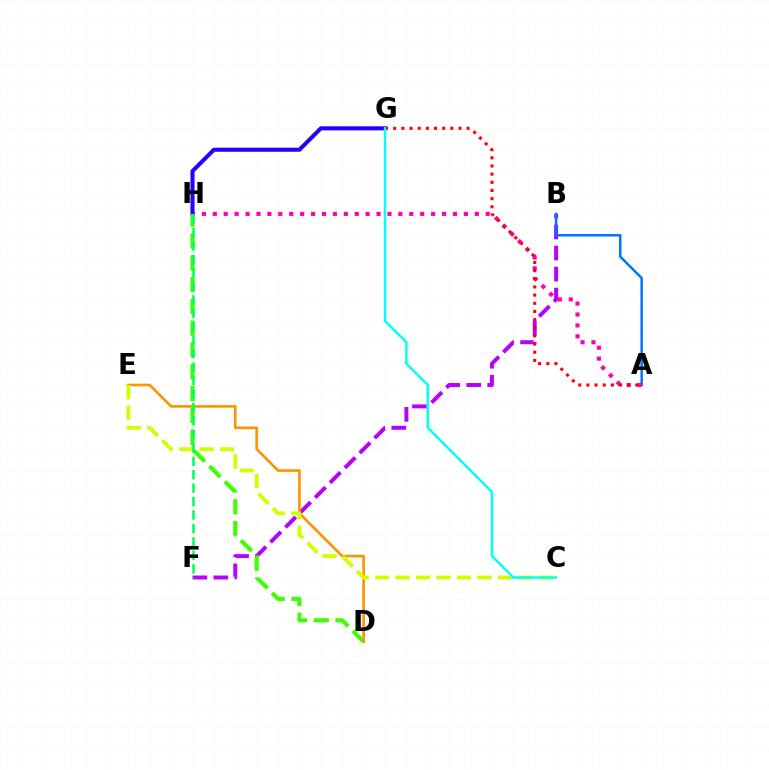{('B', 'F'): [{'color': '#b900ff', 'line_style': 'dashed', 'thickness': 2.86}], ('A', 'B'): [{'color': '#0074ff', 'line_style': 'solid', 'thickness': 1.78}], ('A', 'H'): [{'color': '#ff00ac', 'line_style': 'dotted', 'thickness': 2.97}], ('G', 'H'): [{'color': '#2500ff', 'line_style': 'solid', 'thickness': 2.93}], ('D', 'H'): [{'color': '#3dff00', 'line_style': 'dashed', 'thickness': 2.96}], ('A', 'G'): [{'color': '#ff0000', 'line_style': 'dotted', 'thickness': 2.22}], ('D', 'E'): [{'color': '#ff9400', 'line_style': 'solid', 'thickness': 1.91}], ('C', 'E'): [{'color': '#d1ff00', 'line_style': 'dashed', 'thickness': 2.78}], ('C', 'G'): [{'color': '#00fff6', 'line_style': 'solid', 'thickness': 1.76}], ('F', 'H'): [{'color': '#00ff5c', 'line_style': 'dashed', 'thickness': 1.83}]}